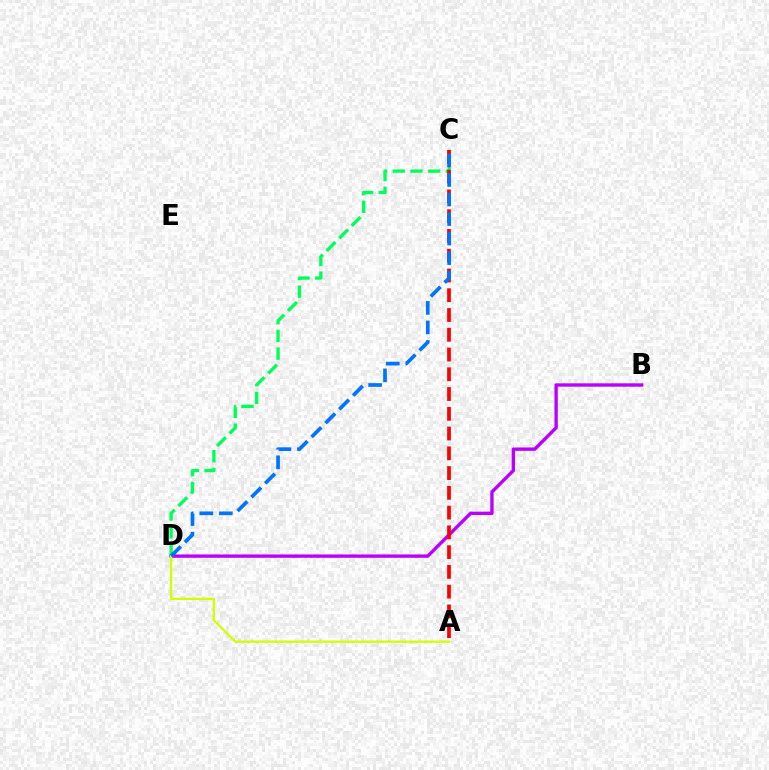{('B', 'D'): [{'color': '#b900ff', 'line_style': 'solid', 'thickness': 2.42}], ('C', 'D'): [{'color': '#00ff5c', 'line_style': 'dashed', 'thickness': 2.41}, {'color': '#0074ff', 'line_style': 'dashed', 'thickness': 2.65}], ('A', 'D'): [{'color': '#d1ff00', 'line_style': 'solid', 'thickness': 1.66}], ('A', 'C'): [{'color': '#ff0000', 'line_style': 'dashed', 'thickness': 2.68}]}